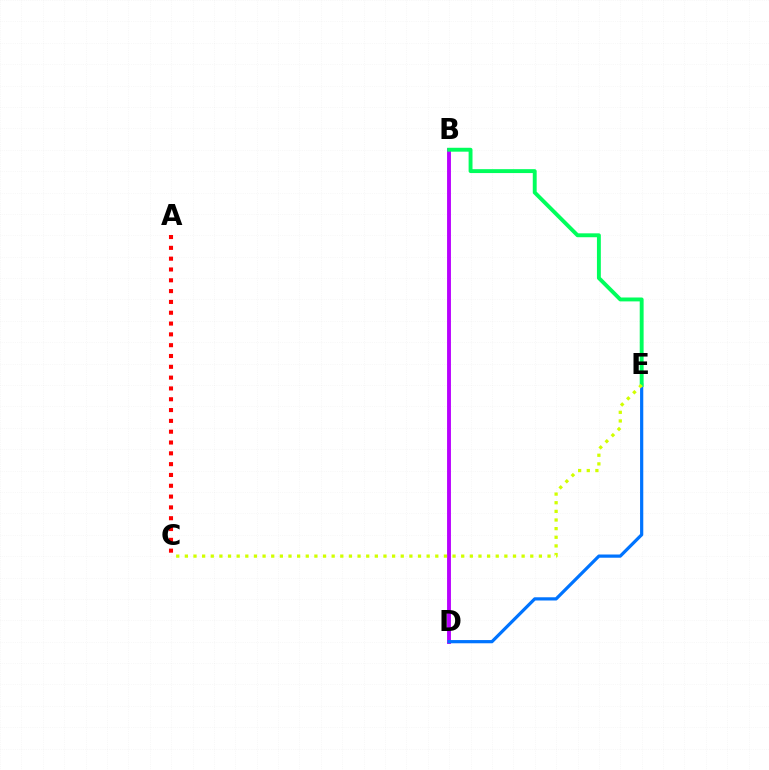{('B', 'D'): [{'color': '#b900ff', 'line_style': 'solid', 'thickness': 2.79}], ('A', 'C'): [{'color': '#ff0000', 'line_style': 'dotted', 'thickness': 2.94}], ('D', 'E'): [{'color': '#0074ff', 'line_style': 'solid', 'thickness': 2.31}], ('B', 'E'): [{'color': '#00ff5c', 'line_style': 'solid', 'thickness': 2.81}], ('C', 'E'): [{'color': '#d1ff00', 'line_style': 'dotted', 'thickness': 2.35}]}